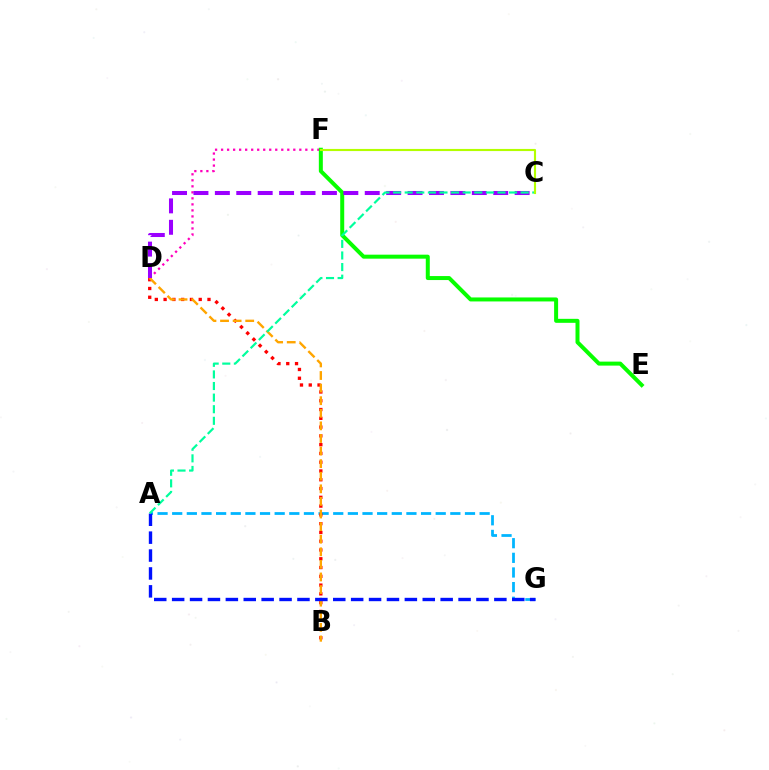{('D', 'F'): [{'color': '#ff00bd', 'line_style': 'dotted', 'thickness': 1.63}], ('A', 'G'): [{'color': '#00b5ff', 'line_style': 'dashed', 'thickness': 1.99}, {'color': '#0010ff', 'line_style': 'dashed', 'thickness': 2.43}], ('E', 'F'): [{'color': '#08ff00', 'line_style': 'solid', 'thickness': 2.87}], ('B', 'D'): [{'color': '#ff0000', 'line_style': 'dotted', 'thickness': 2.39}, {'color': '#ffa500', 'line_style': 'dashed', 'thickness': 1.71}], ('C', 'D'): [{'color': '#9b00ff', 'line_style': 'dashed', 'thickness': 2.91}], ('A', 'C'): [{'color': '#00ff9d', 'line_style': 'dashed', 'thickness': 1.58}], ('C', 'F'): [{'color': '#b3ff00', 'line_style': 'solid', 'thickness': 1.53}]}